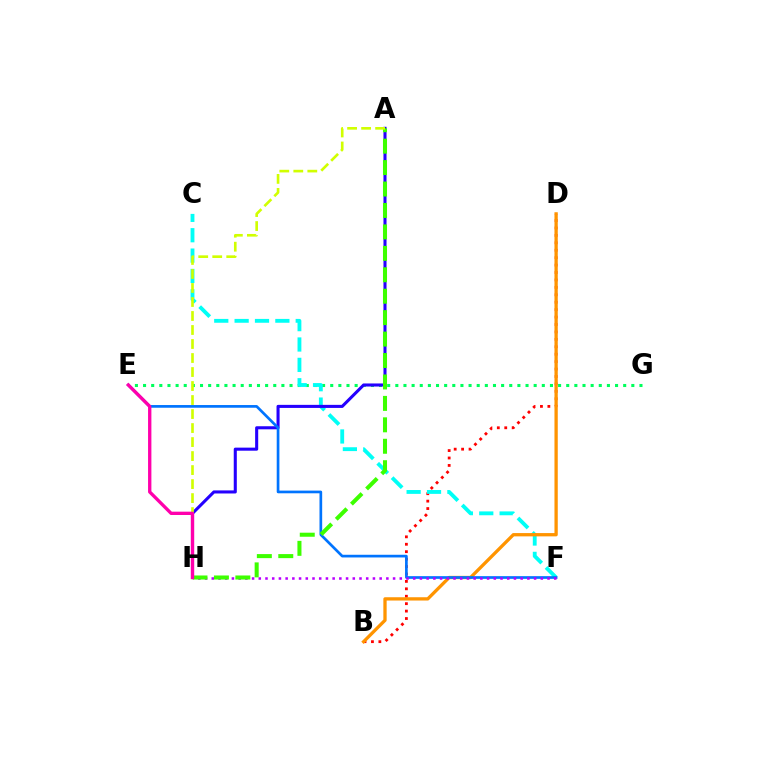{('E', 'G'): [{'color': '#00ff5c', 'line_style': 'dotted', 'thickness': 2.21}], ('B', 'D'): [{'color': '#ff0000', 'line_style': 'dotted', 'thickness': 2.02}, {'color': '#ff9400', 'line_style': 'solid', 'thickness': 2.37}], ('C', 'F'): [{'color': '#00fff6', 'line_style': 'dashed', 'thickness': 2.77}], ('A', 'H'): [{'color': '#2500ff', 'line_style': 'solid', 'thickness': 2.21}, {'color': '#3dff00', 'line_style': 'dashed', 'thickness': 2.91}, {'color': '#d1ff00', 'line_style': 'dashed', 'thickness': 1.9}], ('E', 'F'): [{'color': '#0074ff', 'line_style': 'solid', 'thickness': 1.94}], ('F', 'H'): [{'color': '#b900ff', 'line_style': 'dotted', 'thickness': 1.82}], ('E', 'H'): [{'color': '#ff00ac', 'line_style': 'solid', 'thickness': 2.4}]}